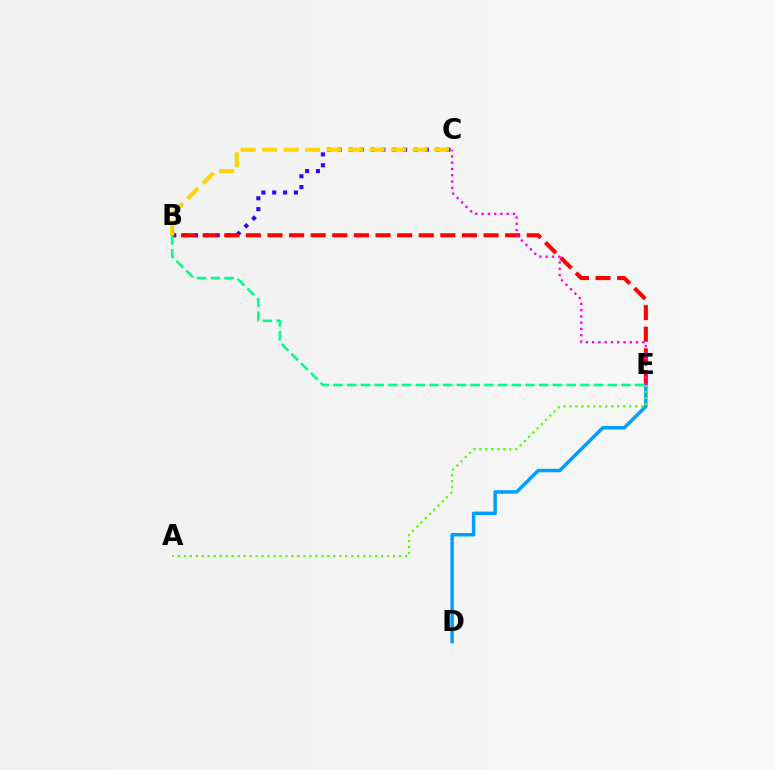{('B', 'C'): [{'color': '#3700ff', 'line_style': 'dotted', 'thickness': 2.95}, {'color': '#ffd500', 'line_style': 'dashed', 'thickness': 2.92}], ('B', 'E'): [{'color': '#ff0000', 'line_style': 'dashed', 'thickness': 2.94}, {'color': '#00ff86', 'line_style': 'dashed', 'thickness': 1.86}], ('D', 'E'): [{'color': '#009eff', 'line_style': 'solid', 'thickness': 2.52}], ('A', 'E'): [{'color': '#4fff00', 'line_style': 'dotted', 'thickness': 1.62}], ('C', 'E'): [{'color': '#ff00ed', 'line_style': 'dotted', 'thickness': 1.71}]}